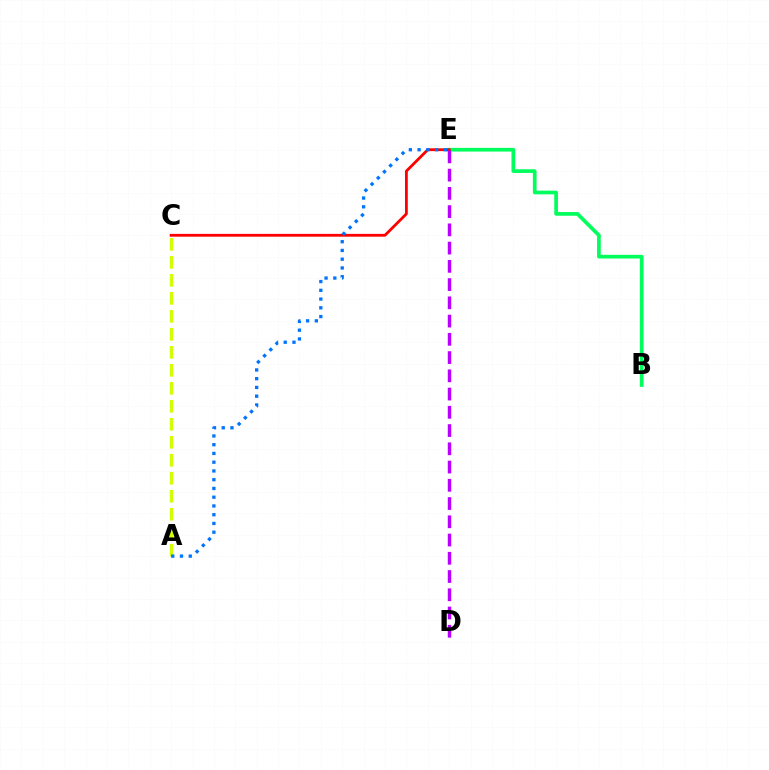{('B', 'E'): [{'color': '#00ff5c', 'line_style': 'solid', 'thickness': 2.66}], ('C', 'E'): [{'color': '#ff0000', 'line_style': 'solid', 'thickness': 2.02}], ('A', 'C'): [{'color': '#d1ff00', 'line_style': 'dashed', 'thickness': 2.44}], ('D', 'E'): [{'color': '#b900ff', 'line_style': 'dashed', 'thickness': 2.48}], ('A', 'E'): [{'color': '#0074ff', 'line_style': 'dotted', 'thickness': 2.38}]}